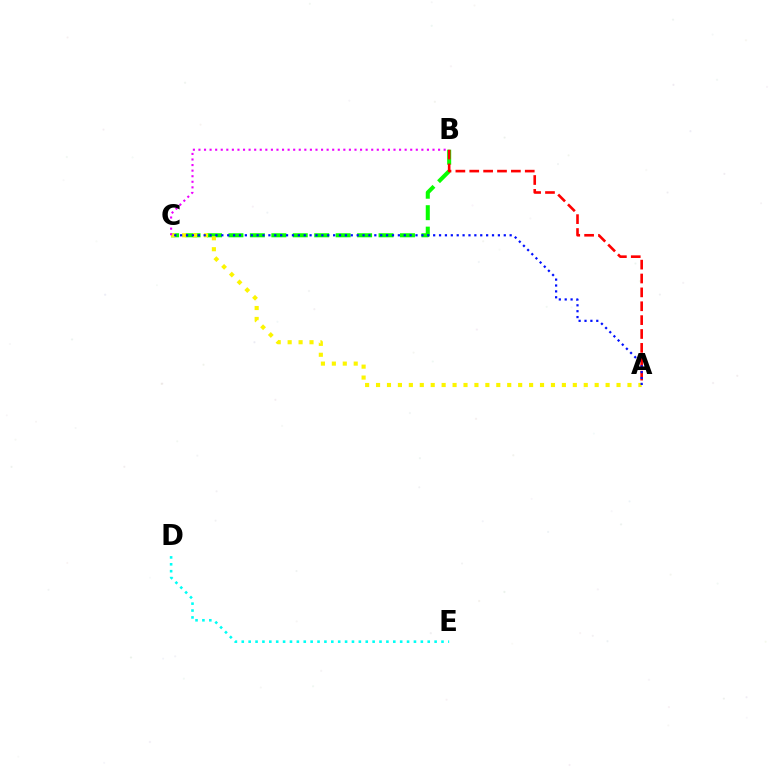{('B', 'C'): [{'color': '#08ff00', 'line_style': 'dashed', 'thickness': 2.91}, {'color': '#ee00ff', 'line_style': 'dotted', 'thickness': 1.51}], ('A', 'B'): [{'color': '#ff0000', 'line_style': 'dashed', 'thickness': 1.88}], ('A', 'C'): [{'color': '#fcf500', 'line_style': 'dotted', 'thickness': 2.97}, {'color': '#0010ff', 'line_style': 'dotted', 'thickness': 1.6}], ('D', 'E'): [{'color': '#00fff6', 'line_style': 'dotted', 'thickness': 1.87}]}